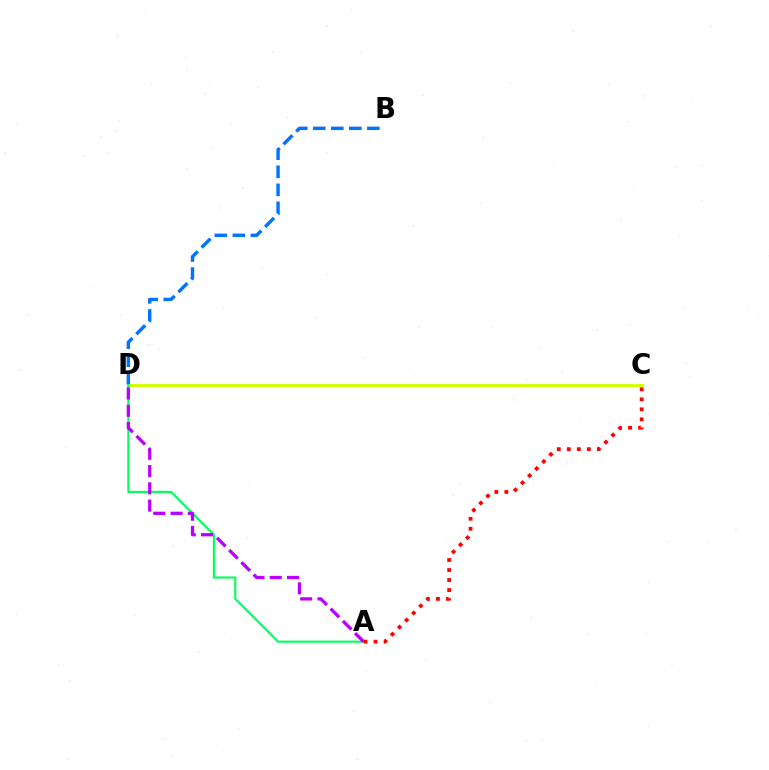{('B', 'D'): [{'color': '#0074ff', 'line_style': 'dashed', 'thickness': 2.45}], ('C', 'D'): [{'color': '#d1ff00', 'line_style': 'solid', 'thickness': 2.09}], ('A', 'D'): [{'color': '#00ff5c', 'line_style': 'solid', 'thickness': 1.52}, {'color': '#b900ff', 'line_style': 'dashed', 'thickness': 2.35}], ('A', 'C'): [{'color': '#ff0000', 'line_style': 'dotted', 'thickness': 2.72}]}